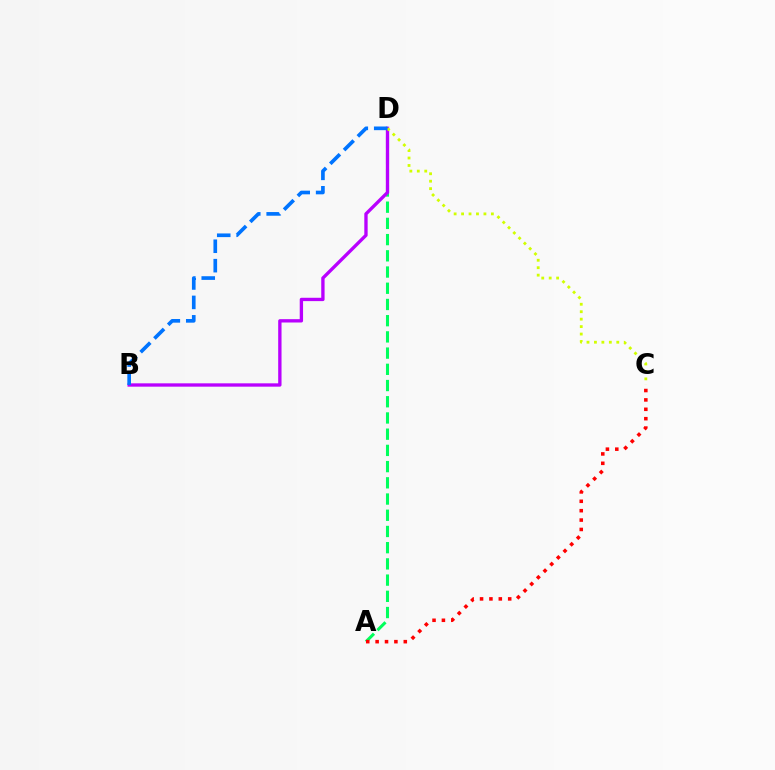{('A', 'D'): [{'color': '#00ff5c', 'line_style': 'dashed', 'thickness': 2.2}], ('B', 'D'): [{'color': '#b900ff', 'line_style': 'solid', 'thickness': 2.4}, {'color': '#0074ff', 'line_style': 'dashed', 'thickness': 2.64}], ('C', 'D'): [{'color': '#d1ff00', 'line_style': 'dotted', 'thickness': 2.02}], ('A', 'C'): [{'color': '#ff0000', 'line_style': 'dotted', 'thickness': 2.55}]}